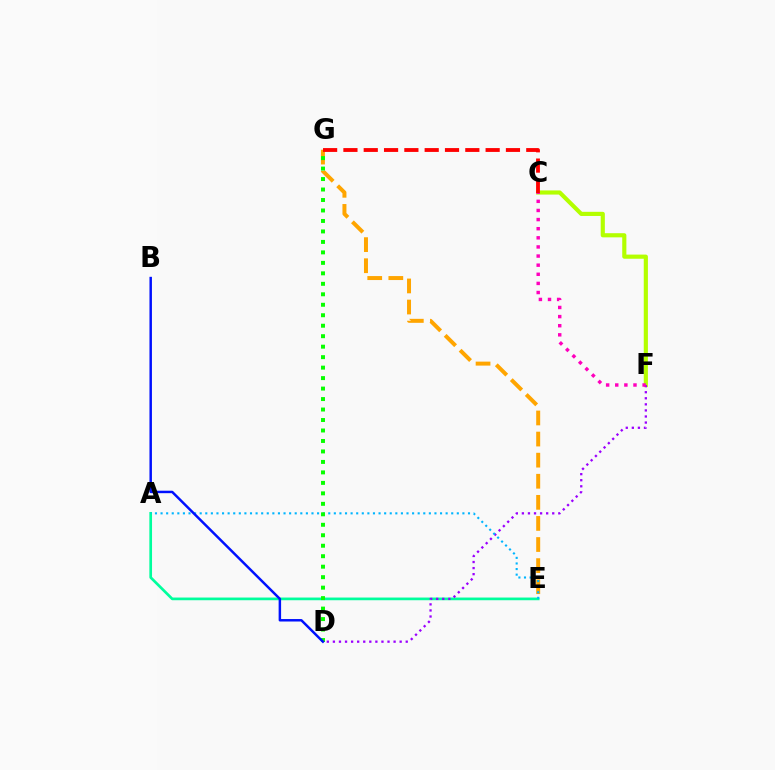{('C', 'F'): [{'color': '#b3ff00', 'line_style': 'solid', 'thickness': 2.99}, {'color': '#ff00bd', 'line_style': 'dotted', 'thickness': 2.48}], ('E', 'G'): [{'color': '#ffa500', 'line_style': 'dashed', 'thickness': 2.87}], ('A', 'E'): [{'color': '#00ff9d', 'line_style': 'solid', 'thickness': 1.94}, {'color': '#00b5ff', 'line_style': 'dotted', 'thickness': 1.52}], ('D', 'F'): [{'color': '#9b00ff', 'line_style': 'dotted', 'thickness': 1.65}], ('D', 'G'): [{'color': '#08ff00', 'line_style': 'dotted', 'thickness': 2.85}], ('C', 'G'): [{'color': '#ff0000', 'line_style': 'dashed', 'thickness': 2.76}], ('B', 'D'): [{'color': '#0010ff', 'line_style': 'solid', 'thickness': 1.78}]}